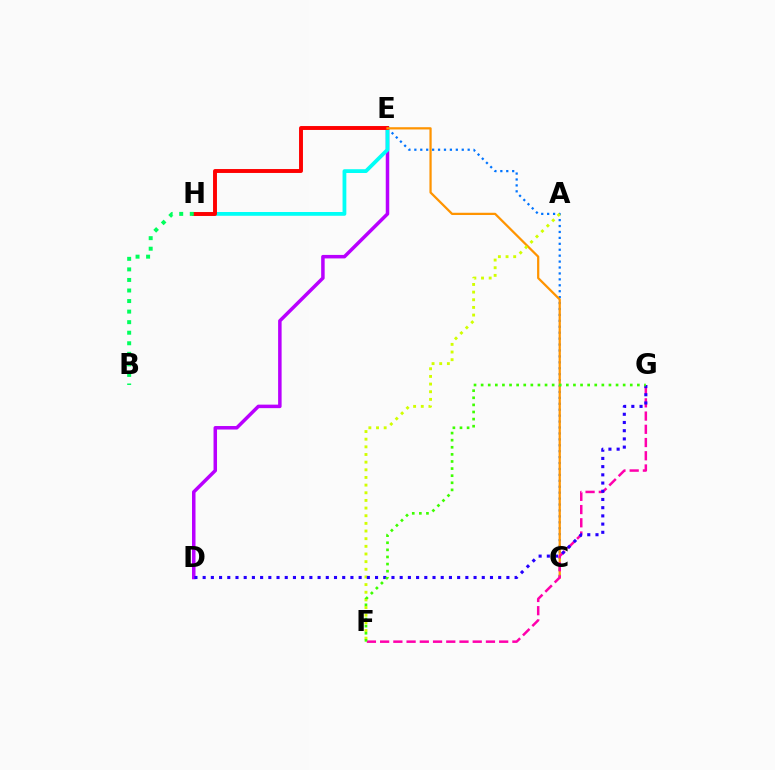{('D', 'E'): [{'color': '#b900ff', 'line_style': 'solid', 'thickness': 2.52}], ('C', 'E'): [{'color': '#0074ff', 'line_style': 'dotted', 'thickness': 1.61}, {'color': '#ff9400', 'line_style': 'solid', 'thickness': 1.62}], ('E', 'H'): [{'color': '#00fff6', 'line_style': 'solid', 'thickness': 2.72}, {'color': '#ff0000', 'line_style': 'solid', 'thickness': 2.82}], ('A', 'F'): [{'color': '#d1ff00', 'line_style': 'dotted', 'thickness': 2.08}], ('F', 'G'): [{'color': '#ff00ac', 'line_style': 'dashed', 'thickness': 1.8}, {'color': '#3dff00', 'line_style': 'dotted', 'thickness': 1.93}], ('D', 'G'): [{'color': '#2500ff', 'line_style': 'dotted', 'thickness': 2.23}], ('B', 'H'): [{'color': '#00ff5c', 'line_style': 'dotted', 'thickness': 2.87}]}